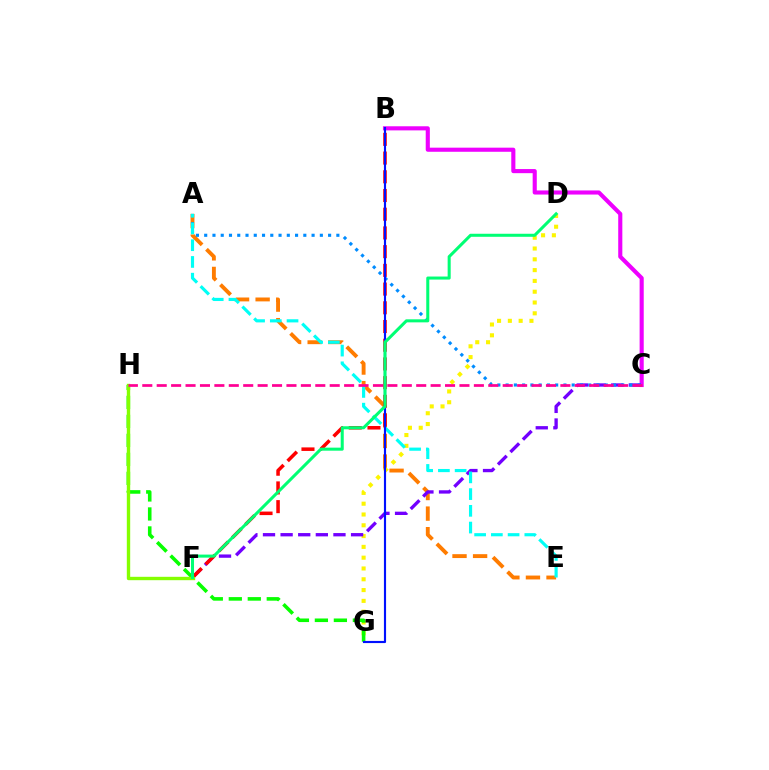{('A', 'E'): [{'color': '#ff7c00', 'line_style': 'dashed', 'thickness': 2.79}, {'color': '#00fff6', 'line_style': 'dashed', 'thickness': 2.27}], ('D', 'G'): [{'color': '#fcf500', 'line_style': 'dotted', 'thickness': 2.93}], ('G', 'H'): [{'color': '#08ff00', 'line_style': 'dashed', 'thickness': 2.58}], ('B', 'C'): [{'color': '#ee00ff', 'line_style': 'solid', 'thickness': 2.96}], ('C', 'F'): [{'color': '#7200ff', 'line_style': 'dashed', 'thickness': 2.39}], ('B', 'F'): [{'color': '#ff0000', 'line_style': 'dashed', 'thickness': 2.54}], ('A', 'C'): [{'color': '#008cff', 'line_style': 'dotted', 'thickness': 2.24}], ('B', 'G'): [{'color': '#0010ff', 'line_style': 'solid', 'thickness': 1.54}], ('F', 'H'): [{'color': '#84ff00', 'line_style': 'solid', 'thickness': 2.43}], ('C', 'H'): [{'color': '#ff0094', 'line_style': 'dashed', 'thickness': 1.96}], ('D', 'F'): [{'color': '#00ff74', 'line_style': 'solid', 'thickness': 2.19}]}